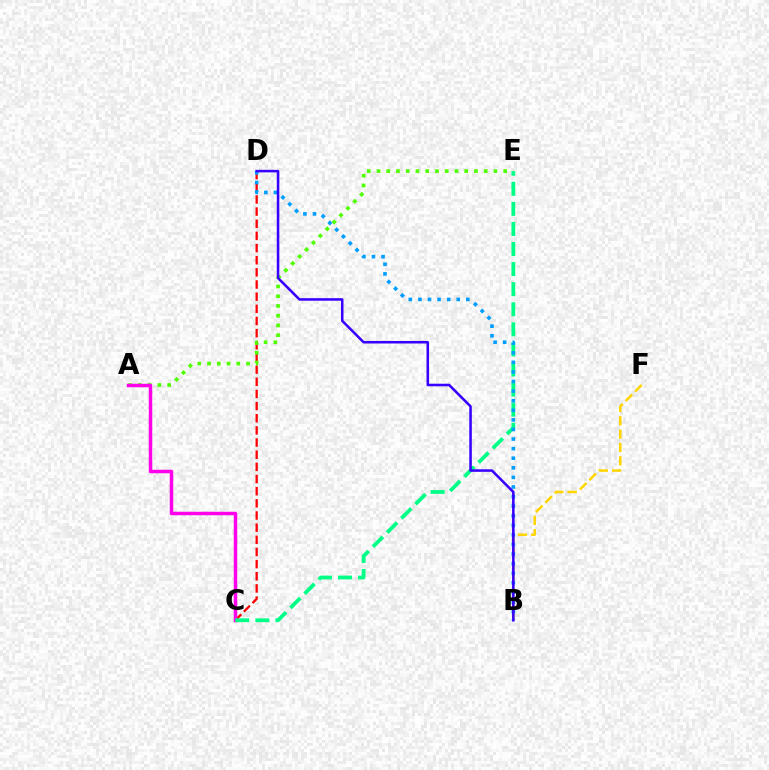{('C', 'D'): [{'color': '#ff0000', 'line_style': 'dashed', 'thickness': 1.65}], ('A', 'E'): [{'color': '#4fff00', 'line_style': 'dotted', 'thickness': 2.65}], ('B', 'F'): [{'color': '#ffd500', 'line_style': 'dashed', 'thickness': 1.81}], ('A', 'C'): [{'color': '#ff00ed', 'line_style': 'solid', 'thickness': 2.5}], ('C', 'E'): [{'color': '#00ff86', 'line_style': 'dashed', 'thickness': 2.73}], ('B', 'D'): [{'color': '#009eff', 'line_style': 'dotted', 'thickness': 2.6}, {'color': '#3700ff', 'line_style': 'solid', 'thickness': 1.83}]}